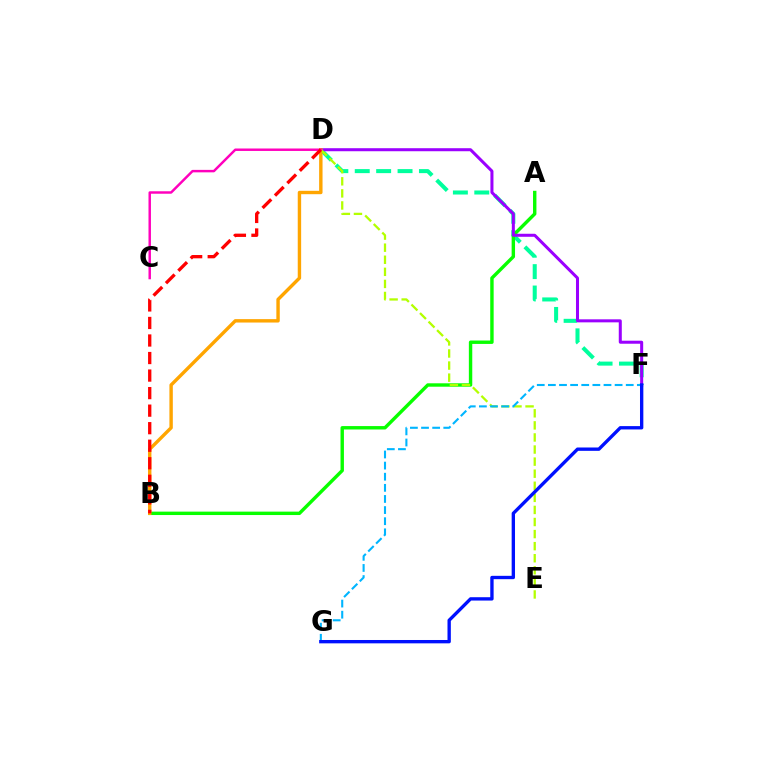{('D', 'F'): [{'color': '#00ff9d', 'line_style': 'dashed', 'thickness': 2.91}, {'color': '#9b00ff', 'line_style': 'solid', 'thickness': 2.18}], ('A', 'B'): [{'color': '#08ff00', 'line_style': 'solid', 'thickness': 2.45}], ('B', 'D'): [{'color': '#ffa500', 'line_style': 'solid', 'thickness': 2.45}, {'color': '#ff0000', 'line_style': 'dashed', 'thickness': 2.38}], ('D', 'E'): [{'color': '#b3ff00', 'line_style': 'dashed', 'thickness': 1.64}], ('F', 'G'): [{'color': '#00b5ff', 'line_style': 'dashed', 'thickness': 1.51}, {'color': '#0010ff', 'line_style': 'solid', 'thickness': 2.41}], ('C', 'D'): [{'color': '#ff00bd', 'line_style': 'solid', 'thickness': 1.77}]}